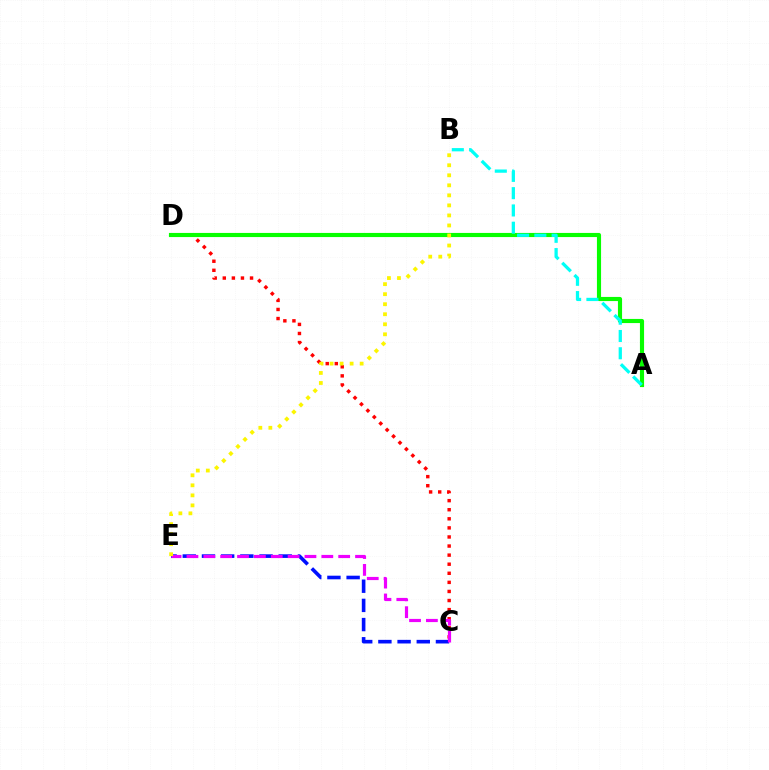{('C', 'D'): [{'color': '#ff0000', 'line_style': 'dotted', 'thickness': 2.47}], ('A', 'D'): [{'color': '#08ff00', 'line_style': 'solid', 'thickness': 2.97}], ('C', 'E'): [{'color': '#0010ff', 'line_style': 'dashed', 'thickness': 2.61}, {'color': '#ee00ff', 'line_style': 'dashed', 'thickness': 2.29}], ('A', 'B'): [{'color': '#00fff6', 'line_style': 'dashed', 'thickness': 2.35}], ('B', 'E'): [{'color': '#fcf500', 'line_style': 'dotted', 'thickness': 2.73}]}